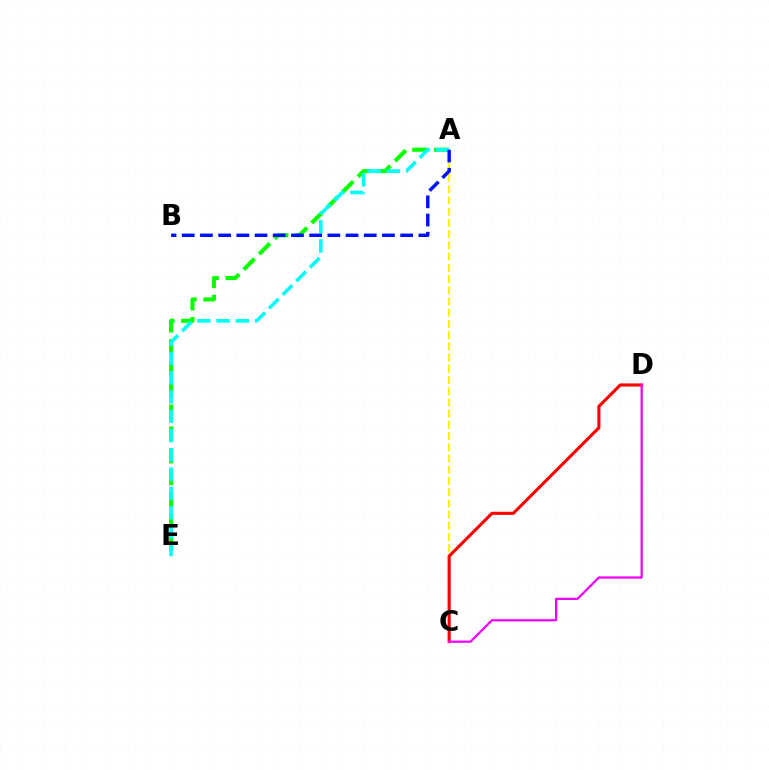{('A', 'C'): [{'color': '#fcf500', 'line_style': 'dashed', 'thickness': 1.52}], ('A', 'E'): [{'color': '#08ff00', 'line_style': 'dashed', 'thickness': 2.96}, {'color': '#00fff6', 'line_style': 'dashed', 'thickness': 2.62}], ('C', 'D'): [{'color': '#ff0000', 'line_style': 'solid', 'thickness': 2.25}, {'color': '#ee00ff', 'line_style': 'solid', 'thickness': 1.6}], ('A', 'B'): [{'color': '#0010ff', 'line_style': 'dashed', 'thickness': 2.47}]}